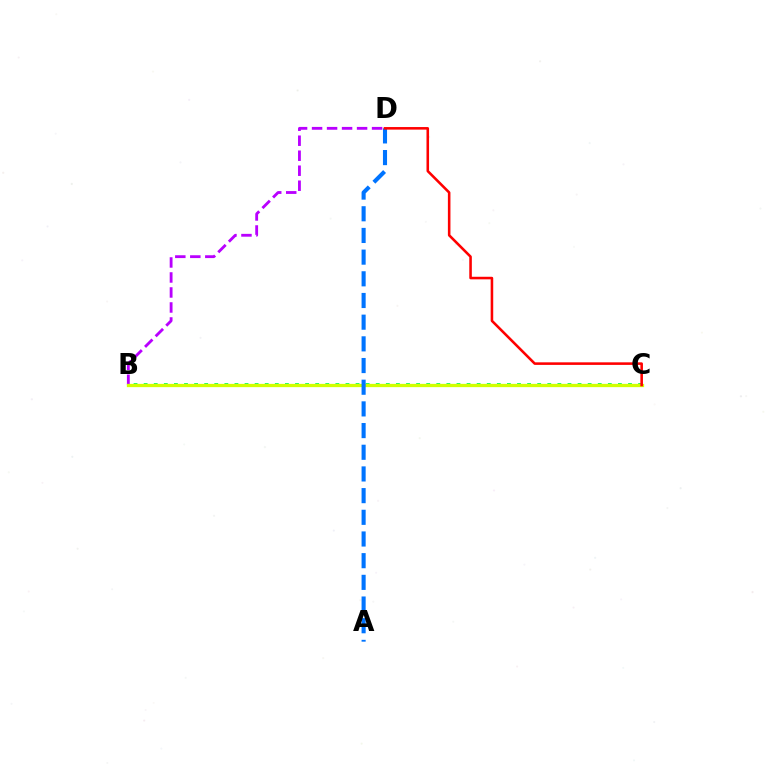{('B', 'C'): [{'color': '#00ff5c', 'line_style': 'dotted', 'thickness': 2.74}, {'color': '#d1ff00', 'line_style': 'solid', 'thickness': 2.36}], ('B', 'D'): [{'color': '#b900ff', 'line_style': 'dashed', 'thickness': 2.04}], ('A', 'D'): [{'color': '#0074ff', 'line_style': 'dashed', 'thickness': 2.95}], ('C', 'D'): [{'color': '#ff0000', 'line_style': 'solid', 'thickness': 1.85}]}